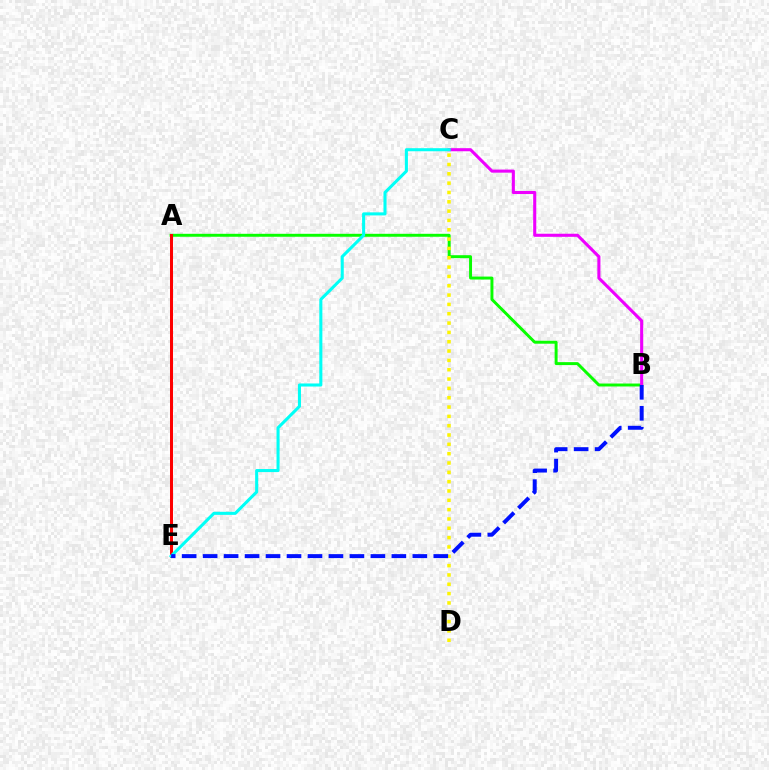{('A', 'B'): [{'color': '#08ff00', 'line_style': 'solid', 'thickness': 2.12}], ('C', 'D'): [{'color': '#fcf500', 'line_style': 'dotted', 'thickness': 2.53}], ('A', 'E'): [{'color': '#ff0000', 'line_style': 'solid', 'thickness': 2.17}], ('B', 'C'): [{'color': '#ee00ff', 'line_style': 'solid', 'thickness': 2.22}], ('C', 'E'): [{'color': '#00fff6', 'line_style': 'solid', 'thickness': 2.2}], ('B', 'E'): [{'color': '#0010ff', 'line_style': 'dashed', 'thickness': 2.85}]}